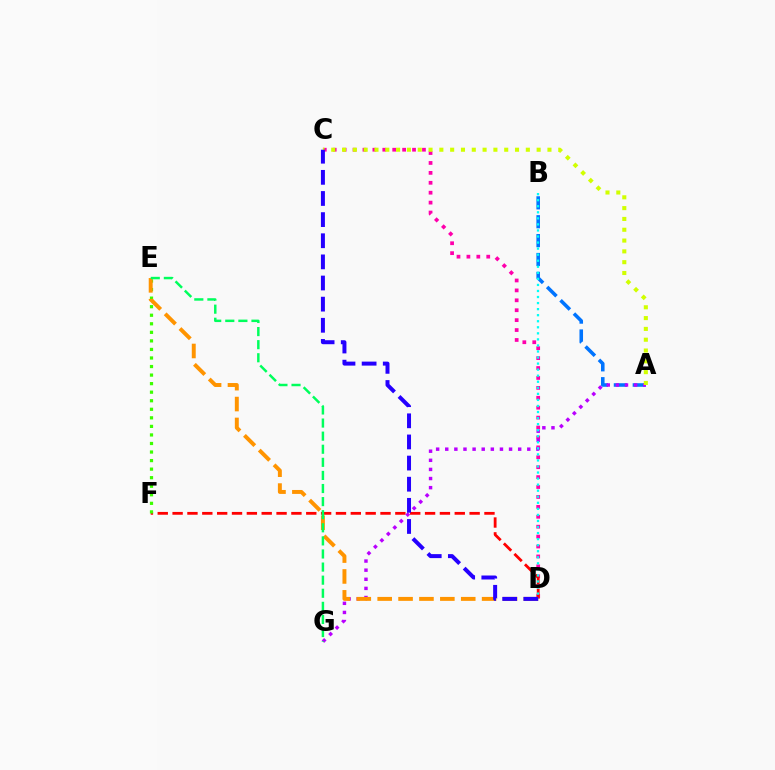{('C', 'D'): [{'color': '#ff00ac', 'line_style': 'dotted', 'thickness': 2.69}, {'color': '#2500ff', 'line_style': 'dashed', 'thickness': 2.87}], ('D', 'F'): [{'color': '#ff0000', 'line_style': 'dashed', 'thickness': 2.02}], ('A', 'B'): [{'color': '#0074ff', 'line_style': 'dashed', 'thickness': 2.57}], ('A', 'G'): [{'color': '#b900ff', 'line_style': 'dotted', 'thickness': 2.48}], ('A', 'C'): [{'color': '#d1ff00', 'line_style': 'dotted', 'thickness': 2.94}], ('E', 'F'): [{'color': '#3dff00', 'line_style': 'dotted', 'thickness': 2.32}], ('D', 'E'): [{'color': '#ff9400', 'line_style': 'dashed', 'thickness': 2.84}], ('B', 'D'): [{'color': '#00fff6', 'line_style': 'dotted', 'thickness': 1.64}], ('E', 'G'): [{'color': '#00ff5c', 'line_style': 'dashed', 'thickness': 1.78}]}